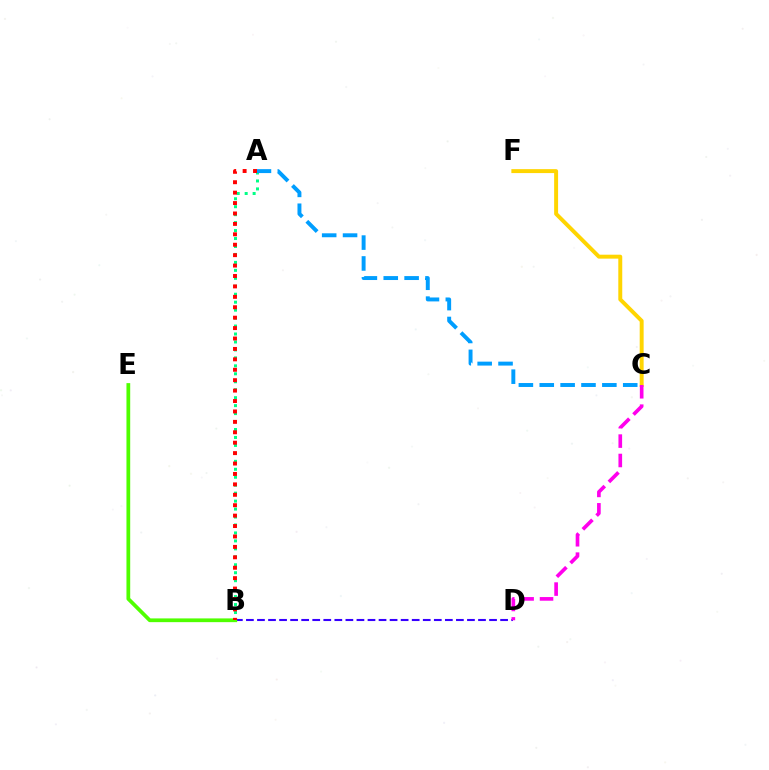{('C', 'F'): [{'color': '#ffd500', 'line_style': 'solid', 'thickness': 2.84}], ('B', 'D'): [{'color': '#3700ff', 'line_style': 'dashed', 'thickness': 1.5}], ('A', 'B'): [{'color': '#00ff86', 'line_style': 'dotted', 'thickness': 2.16}, {'color': '#ff0000', 'line_style': 'dotted', 'thickness': 2.83}], ('B', 'E'): [{'color': '#4fff00', 'line_style': 'solid', 'thickness': 2.69}], ('C', 'D'): [{'color': '#ff00ed', 'line_style': 'dashed', 'thickness': 2.63}], ('A', 'C'): [{'color': '#009eff', 'line_style': 'dashed', 'thickness': 2.83}]}